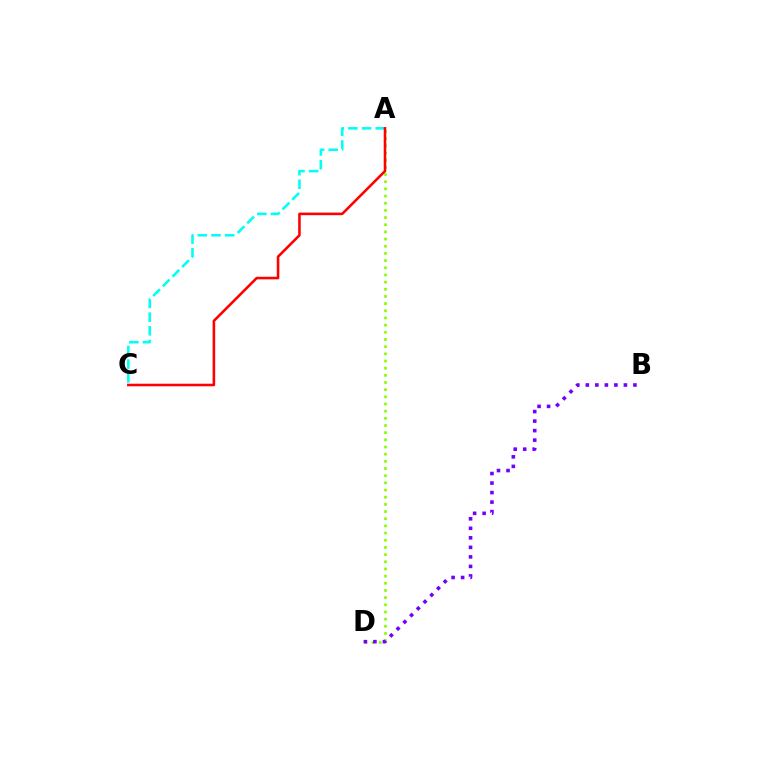{('A', 'C'): [{'color': '#00fff6', 'line_style': 'dashed', 'thickness': 1.86}, {'color': '#ff0000', 'line_style': 'solid', 'thickness': 1.85}], ('A', 'D'): [{'color': '#84ff00', 'line_style': 'dotted', 'thickness': 1.95}], ('B', 'D'): [{'color': '#7200ff', 'line_style': 'dotted', 'thickness': 2.59}]}